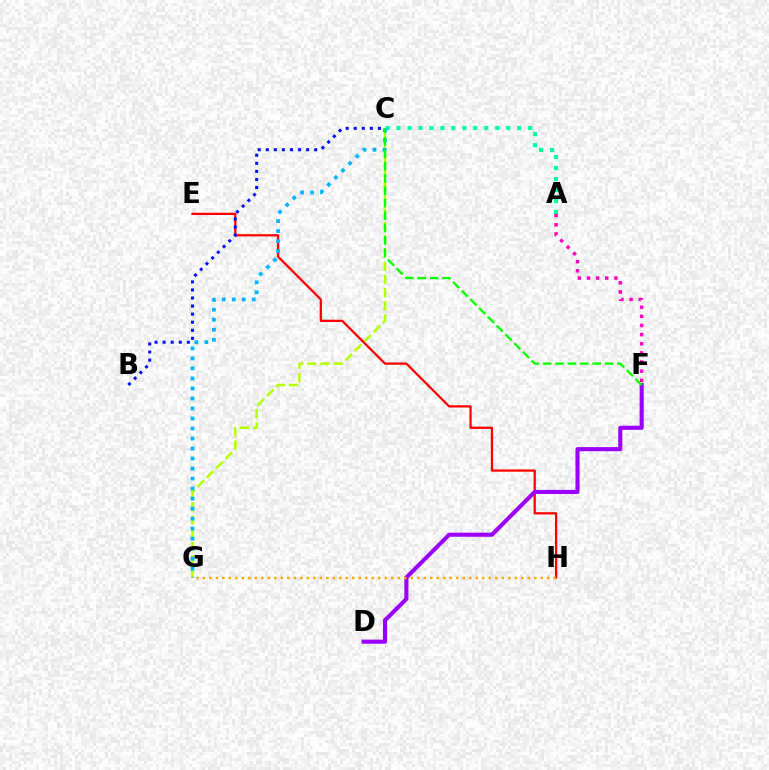{('C', 'G'): [{'color': '#b3ff00', 'line_style': 'dashed', 'thickness': 1.8}, {'color': '#00b5ff', 'line_style': 'dotted', 'thickness': 2.72}], ('E', 'H'): [{'color': '#ff0000', 'line_style': 'solid', 'thickness': 1.62}], ('A', 'C'): [{'color': '#00ff9d', 'line_style': 'dotted', 'thickness': 2.98}], ('D', 'F'): [{'color': '#9b00ff', 'line_style': 'solid', 'thickness': 2.96}], ('G', 'H'): [{'color': '#ffa500', 'line_style': 'dotted', 'thickness': 1.77}], ('B', 'C'): [{'color': '#0010ff', 'line_style': 'dotted', 'thickness': 2.19}], ('A', 'F'): [{'color': '#ff00bd', 'line_style': 'dotted', 'thickness': 2.48}], ('C', 'F'): [{'color': '#08ff00', 'line_style': 'dashed', 'thickness': 1.68}]}